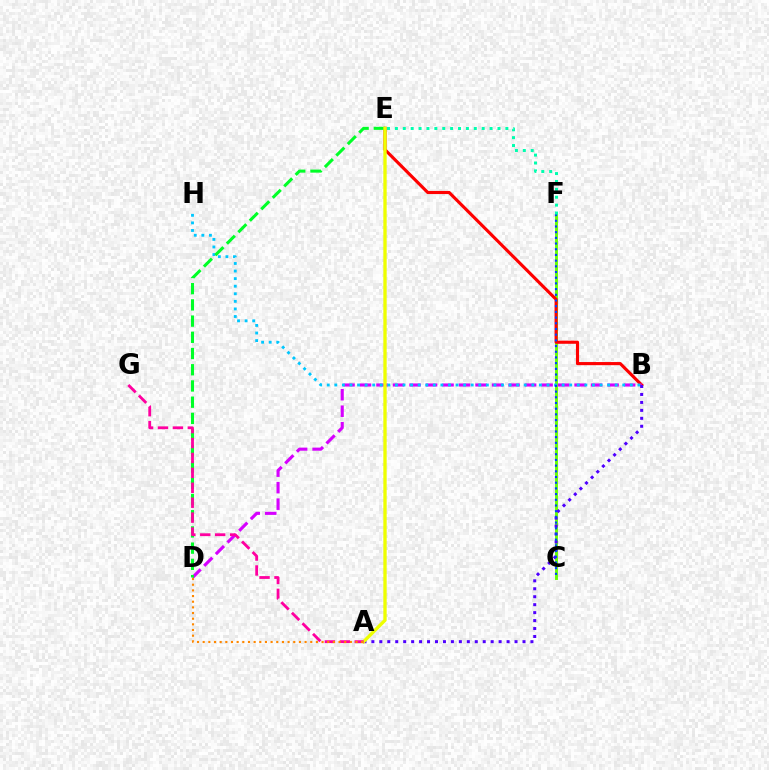{('C', 'F'): [{'color': '#66ff00', 'line_style': 'solid', 'thickness': 2.1}, {'color': '#003fff', 'line_style': 'dotted', 'thickness': 1.55}], ('B', 'E'): [{'color': '#ff0000', 'line_style': 'solid', 'thickness': 2.25}], ('B', 'D'): [{'color': '#d600ff', 'line_style': 'dashed', 'thickness': 2.24}], ('B', 'H'): [{'color': '#00c7ff', 'line_style': 'dotted', 'thickness': 2.06}], ('A', 'B'): [{'color': '#4f00ff', 'line_style': 'dotted', 'thickness': 2.16}], ('D', 'E'): [{'color': '#00ff27', 'line_style': 'dashed', 'thickness': 2.2}], ('A', 'E'): [{'color': '#eeff00', 'line_style': 'solid', 'thickness': 2.4}], ('E', 'F'): [{'color': '#00ffaf', 'line_style': 'dotted', 'thickness': 2.14}], ('A', 'G'): [{'color': '#ff00a0', 'line_style': 'dashed', 'thickness': 2.03}], ('A', 'D'): [{'color': '#ff8800', 'line_style': 'dotted', 'thickness': 1.54}]}